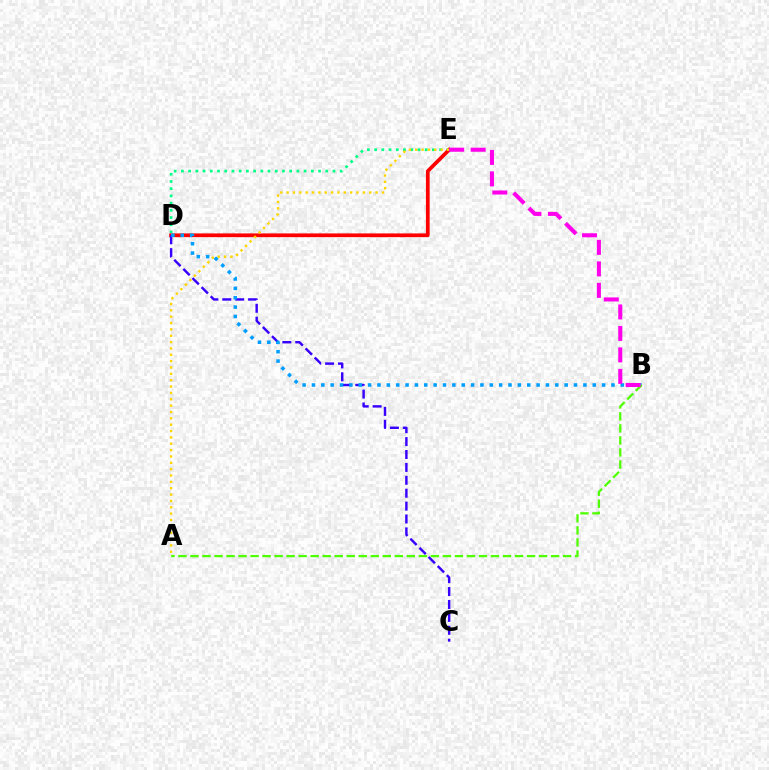{('D', 'E'): [{'color': '#00ff86', 'line_style': 'dotted', 'thickness': 1.96}, {'color': '#ff0000', 'line_style': 'solid', 'thickness': 2.68}], ('C', 'D'): [{'color': '#3700ff', 'line_style': 'dashed', 'thickness': 1.75}], ('A', 'E'): [{'color': '#ffd500', 'line_style': 'dotted', 'thickness': 1.73}], ('B', 'D'): [{'color': '#009eff', 'line_style': 'dotted', 'thickness': 2.54}], ('A', 'B'): [{'color': '#4fff00', 'line_style': 'dashed', 'thickness': 1.63}], ('B', 'E'): [{'color': '#ff00ed', 'line_style': 'dashed', 'thickness': 2.92}]}